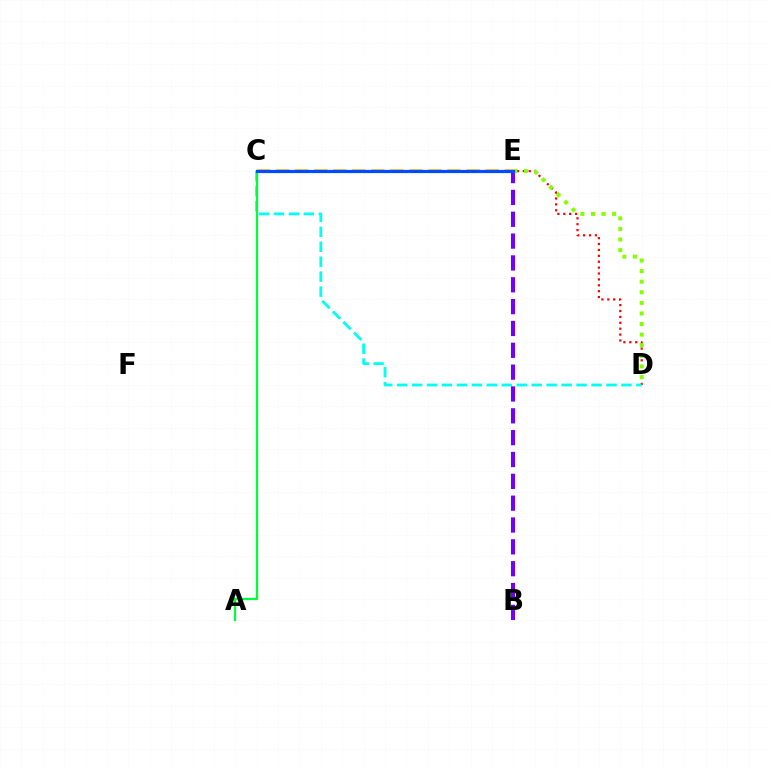{('C', 'E'): [{'color': '#ff00cf', 'line_style': 'dotted', 'thickness': 1.82}, {'color': '#ffbd00', 'line_style': 'dashed', 'thickness': 2.59}, {'color': '#004bff', 'line_style': 'solid', 'thickness': 2.32}], ('D', 'E'): [{'color': '#ff0000', 'line_style': 'dotted', 'thickness': 1.6}, {'color': '#84ff00', 'line_style': 'dotted', 'thickness': 2.88}], ('C', 'D'): [{'color': '#00fff6', 'line_style': 'dashed', 'thickness': 2.03}], ('B', 'E'): [{'color': '#7200ff', 'line_style': 'dashed', 'thickness': 2.97}], ('A', 'C'): [{'color': '#00ff39', 'line_style': 'solid', 'thickness': 1.64}]}